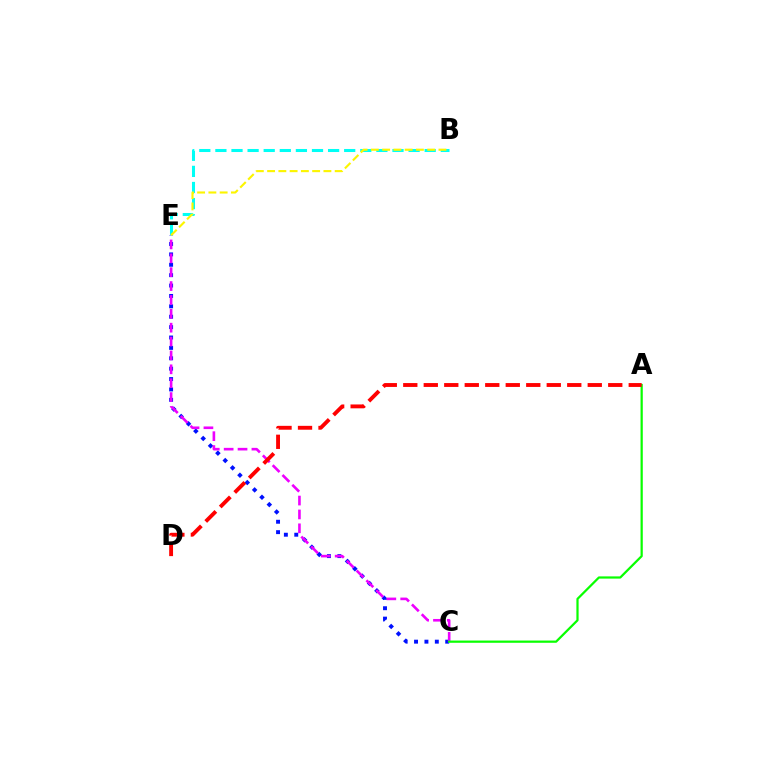{('C', 'E'): [{'color': '#0010ff', 'line_style': 'dotted', 'thickness': 2.82}, {'color': '#ee00ff', 'line_style': 'dashed', 'thickness': 1.88}], ('B', 'E'): [{'color': '#00fff6', 'line_style': 'dashed', 'thickness': 2.19}, {'color': '#fcf500', 'line_style': 'dashed', 'thickness': 1.53}], ('A', 'C'): [{'color': '#08ff00', 'line_style': 'solid', 'thickness': 1.61}], ('A', 'D'): [{'color': '#ff0000', 'line_style': 'dashed', 'thickness': 2.78}]}